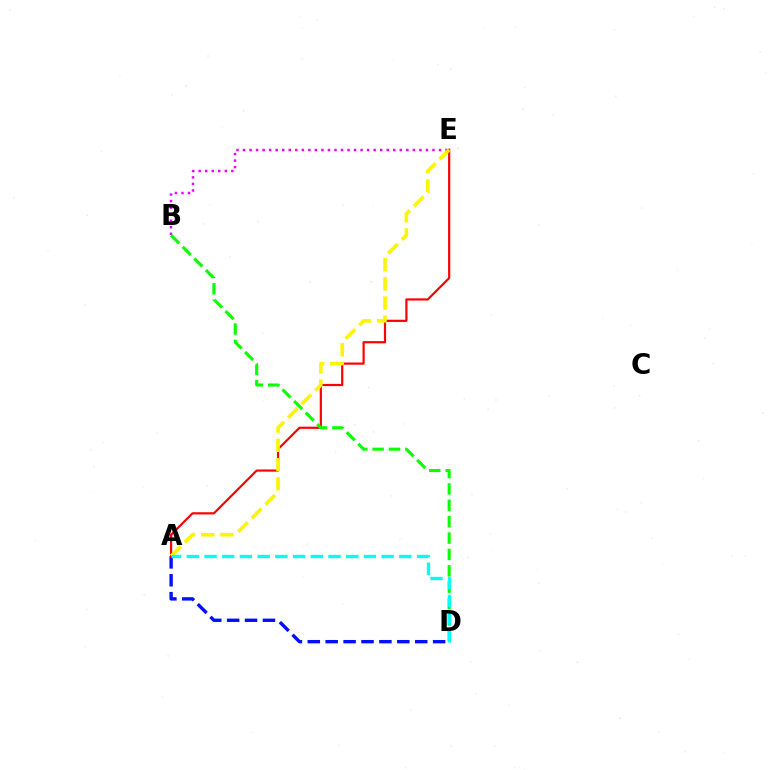{('A', 'D'): [{'color': '#0010ff', 'line_style': 'dashed', 'thickness': 2.43}, {'color': '#00fff6', 'line_style': 'dashed', 'thickness': 2.41}], ('A', 'E'): [{'color': '#ff0000', 'line_style': 'solid', 'thickness': 1.58}, {'color': '#fcf500', 'line_style': 'dashed', 'thickness': 2.61}], ('B', 'E'): [{'color': '#ee00ff', 'line_style': 'dotted', 'thickness': 1.77}], ('B', 'D'): [{'color': '#08ff00', 'line_style': 'dashed', 'thickness': 2.22}]}